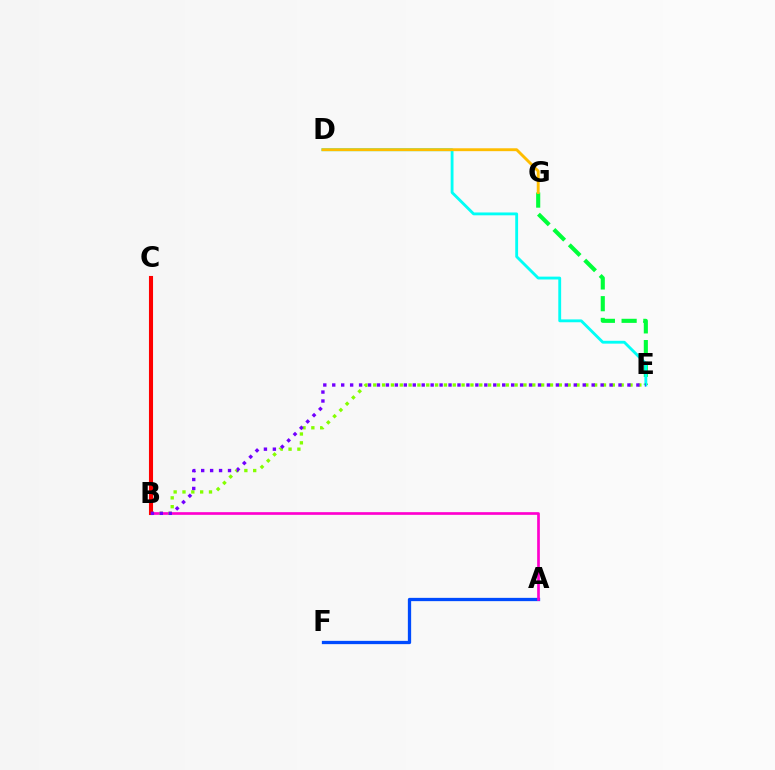{('A', 'F'): [{'color': '#004bff', 'line_style': 'solid', 'thickness': 2.36}], ('E', 'G'): [{'color': '#00ff39', 'line_style': 'dashed', 'thickness': 2.95}], ('D', 'E'): [{'color': '#00fff6', 'line_style': 'solid', 'thickness': 2.05}], ('A', 'B'): [{'color': '#ff00cf', 'line_style': 'solid', 'thickness': 1.93}], ('B', 'E'): [{'color': '#84ff00', 'line_style': 'dotted', 'thickness': 2.4}, {'color': '#7200ff', 'line_style': 'dotted', 'thickness': 2.43}], ('B', 'C'): [{'color': '#ff0000', 'line_style': 'solid', 'thickness': 2.94}], ('D', 'G'): [{'color': '#ffbd00', 'line_style': 'solid', 'thickness': 2.08}]}